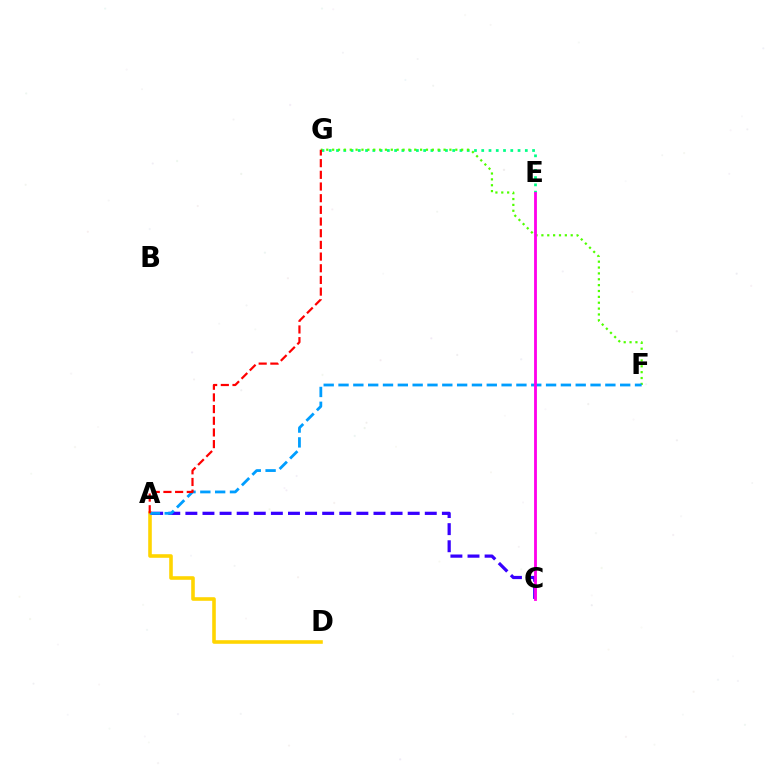{('A', 'D'): [{'color': '#ffd500', 'line_style': 'solid', 'thickness': 2.58}], ('E', 'G'): [{'color': '#00ff86', 'line_style': 'dotted', 'thickness': 1.97}], ('F', 'G'): [{'color': '#4fff00', 'line_style': 'dotted', 'thickness': 1.59}], ('A', 'C'): [{'color': '#3700ff', 'line_style': 'dashed', 'thickness': 2.32}], ('A', 'F'): [{'color': '#009eff', 'line_style': 'dashed', 'thickness': 2.01}], ('C', 'E'): [{'color': '#ff00ed', 'line_style': 'solid', 'thickness': 2.04}], ('A', 'G'): [{'color': '#ff0000', 'line_style': 'dashed', 'thickness': 1.59}]}